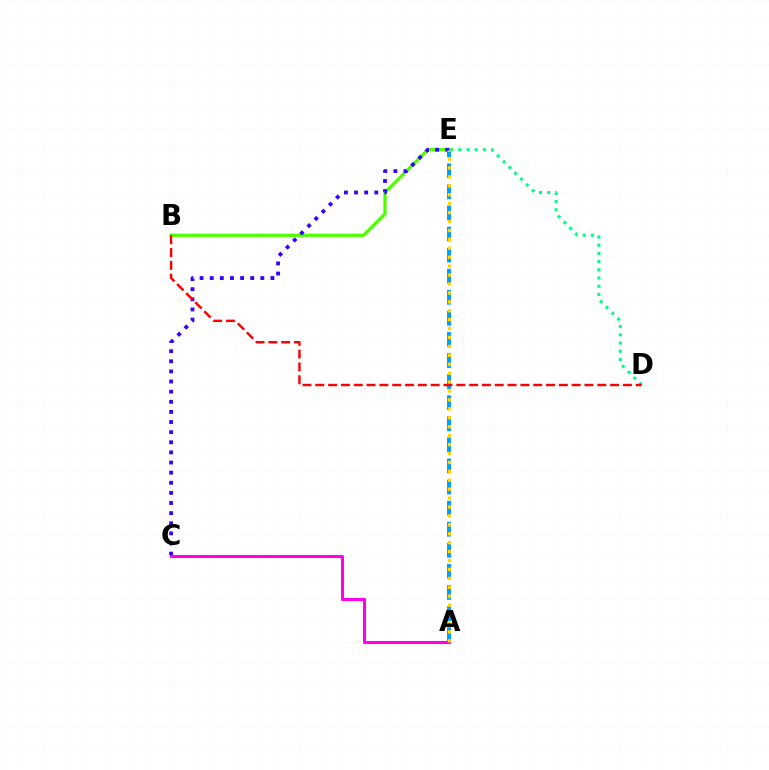{('D', 'E'): [{'color': '#00ff86', 'line_style': 'dotted', 'thickness': 2.23}], ('B', 'E'): [{'color': '#4fff00', 'line_style': 'solid', 'thickness': 2.35}], ('C', 'E'): [{'color': '#3700ff', 'line_style': 'dotted', 'thickness': 2.75}], ('A', 'E'): [{'color': '#009eff', 'line_style': 'dashed', 'thickness': 2.86}, {'color': '#ffd500', 'line_style': 'dotted', 'thickness': 2.42}], ('A', 'C'): [{'color': '#ff00ed', 'line_style': 'solid', 'thickness': 2.2}], ('B', 'D'): [{'color': '#ff0000', 'line_style': 'dashed', 'thickness': 1.74}]}